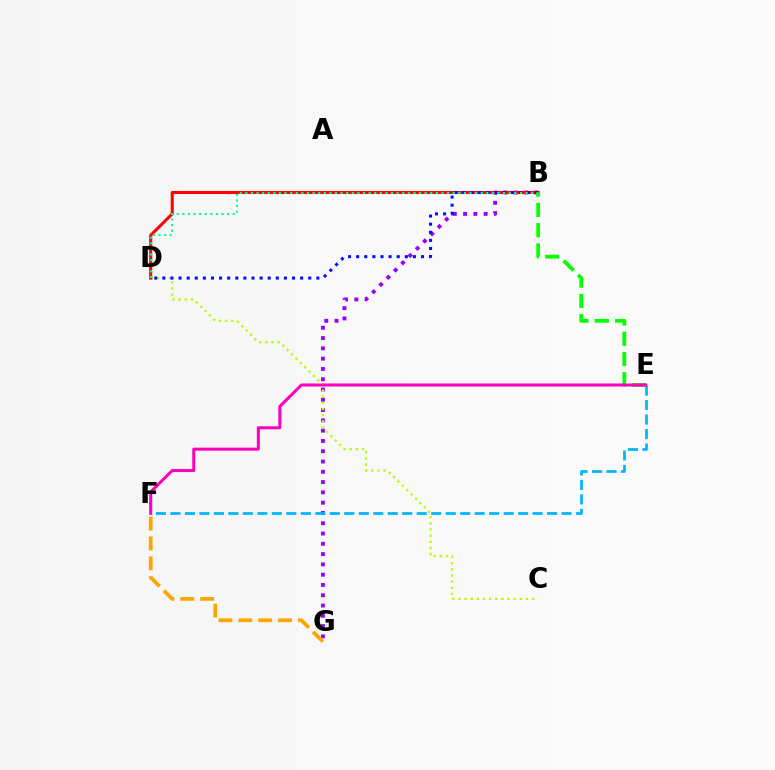{('B', 'G'): [{'color': '#9b00ff', 'line_style': 'dotted', 'thickness': 2.8}], ('C', 'D'): [{'color': '#b3ff00', 'line_style': 'dotted', 'thickness': 1.67}], ('F', 'G'): [{'color': '#ffa500', 'line_style': 'dashed', 'thickness': 2.7}], ('E', 'F'): [{'color': '#00b5ff', 'line_style': 'dashed', 'thickness': 1.97}, {'color': '#ff00bd', 'line_style': 'solid', 'thickness': 2.18}], ('B', 'D'): [{'color': '#ff0000', 'line_style': 'solid', 'thickness': 2.2}, {'color': '#0010ff', 'line_style': 'dotted', 'thickness': 2.2}, {'color': '#00ff9d', 'line_style': 'dotted', 'thickness': 1.52}], ('B', 'E'): [{'color': '#08ff00', 'line_style': 'dashed', 'thickness': 2.75}]}